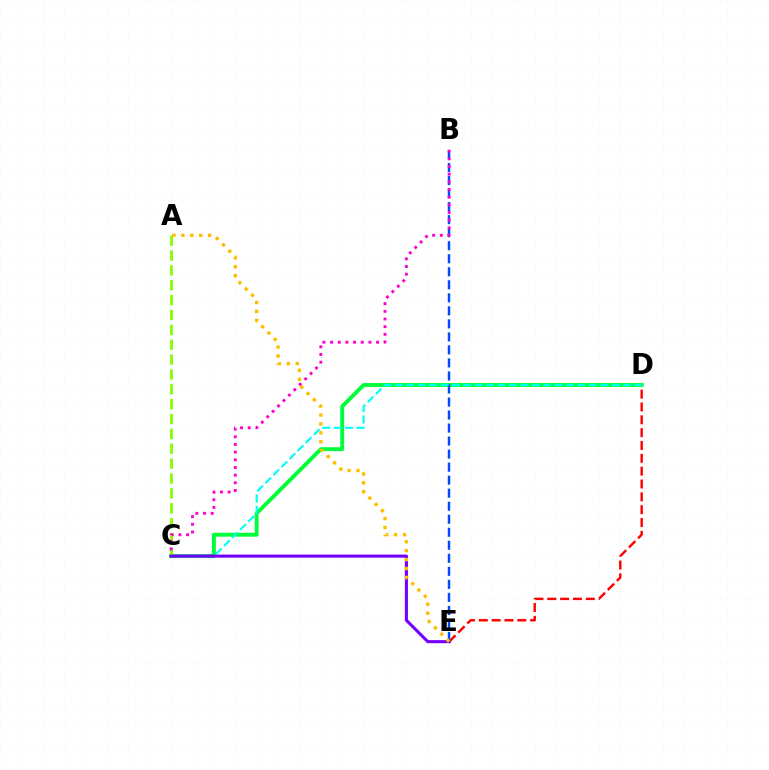{('D', 'E'): [{'color': '#ff0000', 'line_style': 'dashed', 'thickness': 1.74}], ('C', 'D'): [{'color': '#00ff39', 'line_style': 'solid', 'thickness': 2.81}, {'color': '#00fff6', 'line_style': 'dashed', 'thickness': 1.55}], ('B', 'E'): [{'color': '#004bff', 'line_style': 'dashed', 'thickness': 1.77}], ('A', 'C'): [{'color': '#84ff00', 'line_style': 'dashed', 'thickness': 2.02}], ('B', 'C'): [{'color': '#ff00cf', 'line_style': 'dotted', 'thickness': 2.08}], ('C', 'E'): [{'color': '#7200ff', 'line_style': 'solid', 'thickness': 2.22}], ('A', 'E'): [{'color': '#ffbd00', 'line_style': 'dotted', 'thickness': 2.42}]}